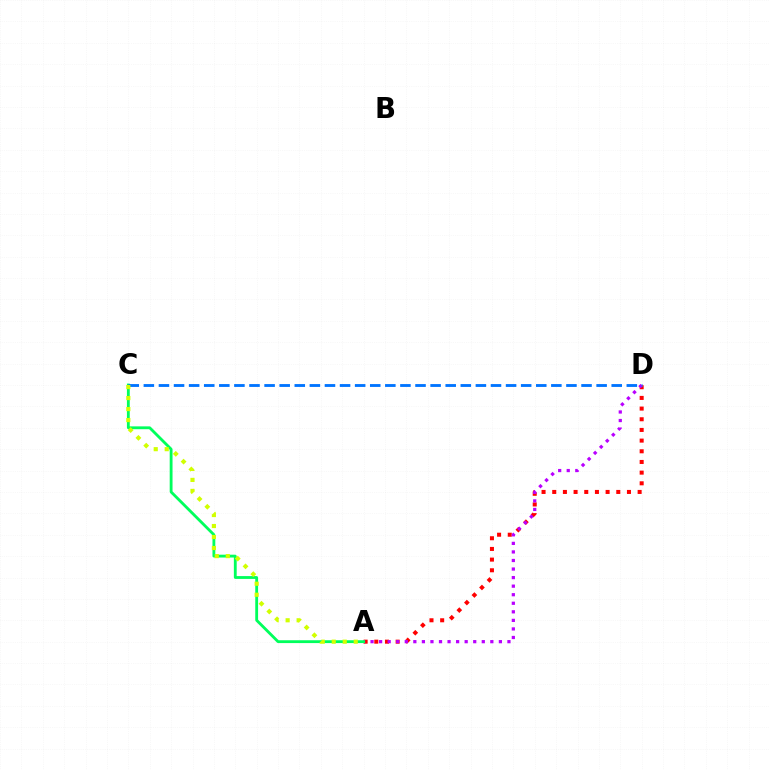{('A', 'D'): [{'color': '#ff0000', 'line_style': 'dotted', 'thickness': 2.9}, {'color': '#b900ff', 'line_style': 'dotted', 'thickness': 2.32}], ('A', 'C'): [{'color': '#00ff5c', 'line_style': 'solid', 'thickness': 2.04}, {'color': '#d1ff00', 'line_style': 'dotted', 'thickness': 2.99}], ('C', 'D'): [{'color': '#0074ff', 'line_style': 'dashed', 'thickness': 2.05}]}